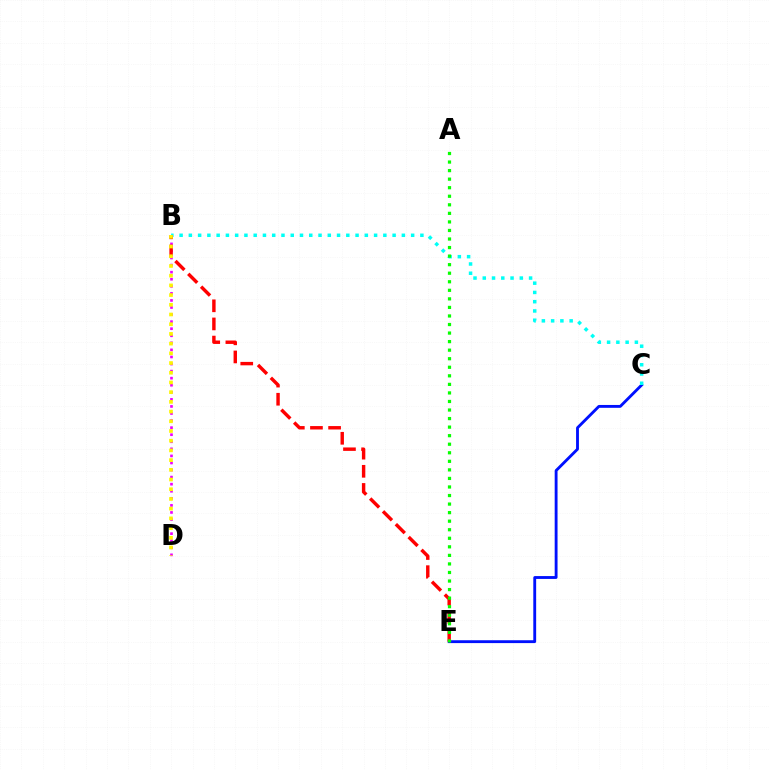{('C', 'E'): [{'color': '#0010ff', 'line_style': 'solid', 'thickness': 2.05}], ('B', 'C'): [{'color': '#00fff6', 'line_style': 'dotted', 'thickness': 2.52}], ('B', 'D'): [{'color': '#ee00ff', 'line_style': 'dotted', 'thickness': 1.92}, {'color': '#fcf500', 'line_style': 'dotted', 'thickness': 2.64}], ('B', 'E'): [{'color': '#ff0000', 'line_style': 'dashed', 'thickness': 2.46}], ('A', 'E'): [{'color': '#08ff00', 'line_style': 'dotted', 'thickness': 2.32}]}